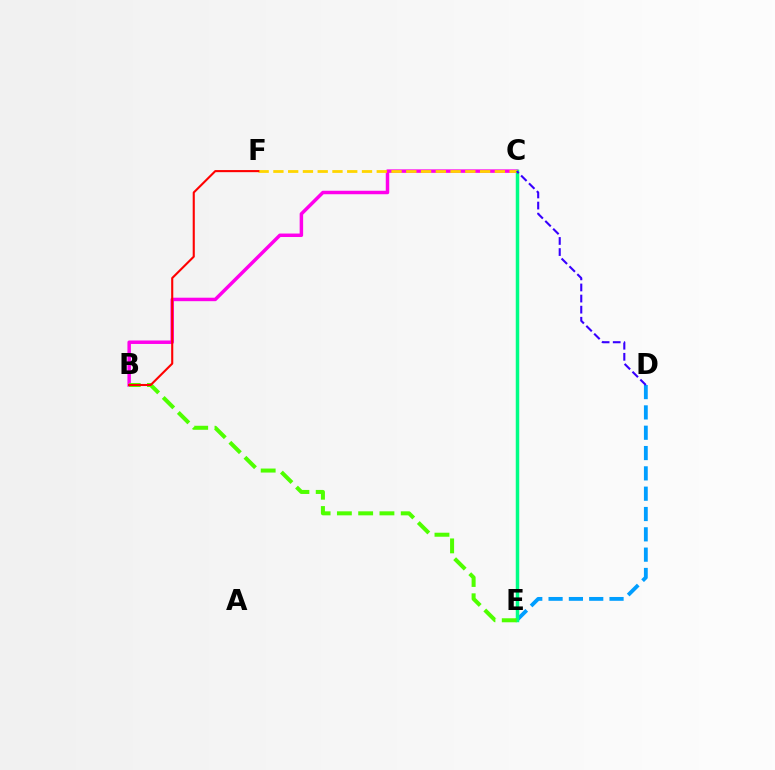{('D', 'E'): [{'color': '#009eff', 'line_style': 'dashed', 'thickness': 2.76}], ('B', 'C'): [{'color': '#ff00ed', 'line_style': 'solid', 'thickness': 2.5}], ('C', 'E'): [{'color': '#00ff86', 'line_style': 'solid', 'thickness': 2.51}], ('C', 'F'): [{'color': '#ffd500', 'line_style': 'dashed', 'thickness': 2.01}], ('B', 'E'): [{'color': '#4fff00', 'line_style': 'dashed', 'thickness': 2.89}], ('B', 'F'): [{'color': '#ff0000', 'line_style': 'solid', 'thickness': 1.51}], ('C', 'D'): [{'color': '#3700ff', 'line_style': 'dashed', 'thickness': 1.51}]}